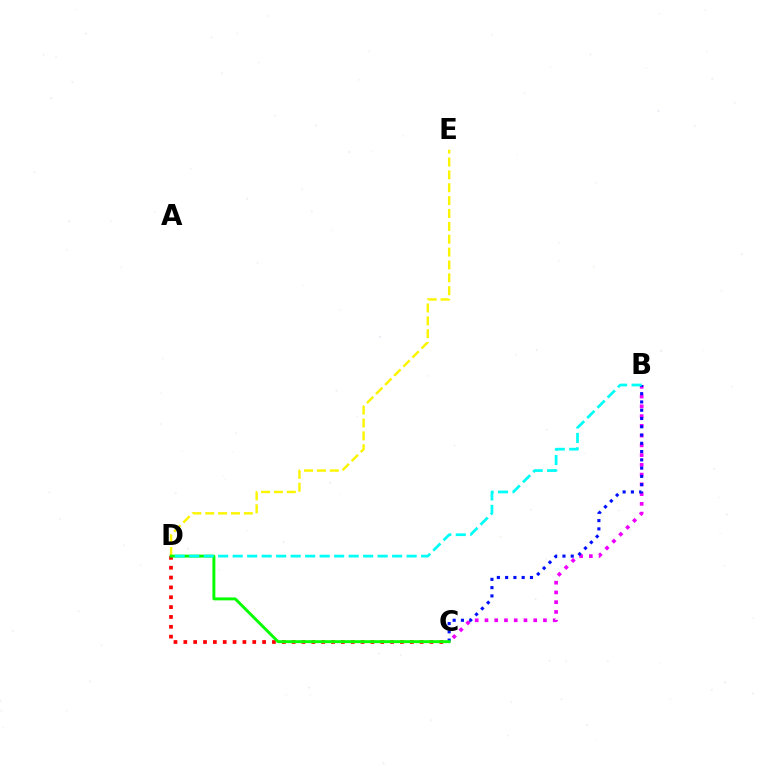{('D', 'E'): [{'color': '#fcf500', 'line_style': 'dashed', 'thickness': 1.75}], ('B', 'C'): [{'color': '#ee00ff', 'line_style': 'dotted', 'thickness': 2.65}, {'color': '#0010ff', 'line_style': 'dotted', 'thickness': 2.25}], ('C', 'D'): [{'color': '#ff0000', 'line_style': 'dotted', 'thickness': 2.68}, {'color': '#08ff00', 'line_style': 'solid', 'thickness': 2.11}], ('B', 'D'): [{'color': '#00fff6', 'line_style': 'dashed', 'thickness': 1.97}]}